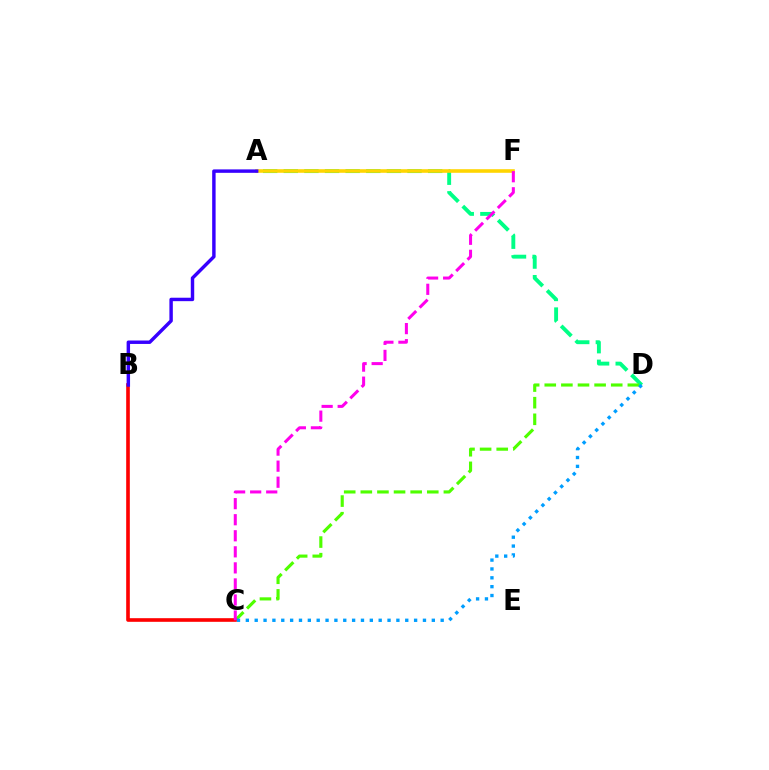{('A', 'D'): [{'color': '#00ff86', 'line_style': 'dashed', 'thickness': 2.8}], ('C', 'D'): [{'color': '#4fff00', 'line_style': 'dashed', 'thickness': 2.26}, {'color': '#009eff', 'line_style': 'dotted', 'thickness': 2.41}], ('A', 'F'): [{'color': '#ffd500', 'line_style': 'solid', 'thickness': 2.58}], ('B', 'C'): [{'color': '#ff0000', 'line_style': 'solid', 'thickness': 2.62}], ('A', 'B'): [{'color': '#3700ff', 'line_style': 'solid', 'thickness': 2.47}], ('C', 'F'): [{'color': '#ff00ed', 'line_style': 'dashed', 'thickness': 2.18}]}